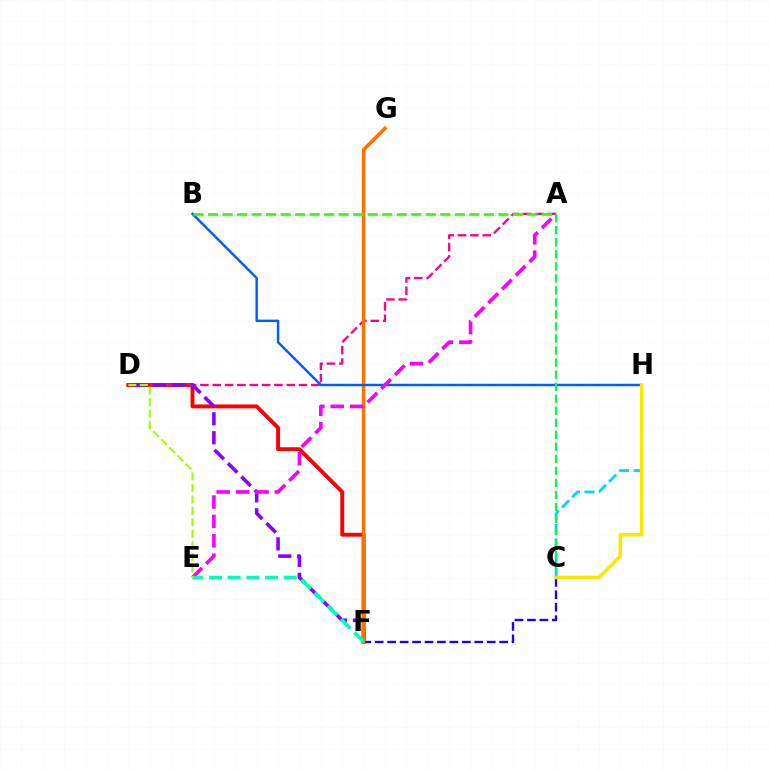{('D', 'F'): [{'color': '#ff0000', 'line_style': 'solid', 'thickness': 2.81}, {'color': '#8a00ff', 'line_style': 'dashed', 'thickness': 2.58}], ('A', 'D'): [{'color': '#ff0088', 'line_style': 'dashed', 'thickness': 1.68}], ('C', 'H'): [{'color': '#00d3ff', 'line_style': 'dashed', 'thickness': 1.97}, {'color': '#ffe600', 'line_style': 'solid', 'thickness': 2.57}], ('C', 'F'): [{'color': '#1900ff', 'line_style': 'dashed', 'thickness': 1.69}], ('F', 'G'): [{'color': '#ff7000', 'line_style': 'solid', 'thickness': 2.53}], ('B', 'H'): [{'color': '#005dff', 'line_style': 'solid', 'thickness': 1.76}], ('A', 'E'): [{'color': '#fa00f9', 'line_style': 'dashed', 'thickness': 2.63}], ('E', 'F'): [{'color': '#00ffbb', 'line_style': 'dashed', 'thickness': 2.54}], ('D', 'E'): [{'color': '#a2ff00', 'line_style': 'dashed', 'thickness': 1.56}], ('A', 'C'): [{'color': '#00ff45', 'line_style': 'dashed', 'thickness': 1.63}], ('A', 'B'): [{'color': '#31ff00', 'line_style': 'dashed', 'thickness': 1.97}]}